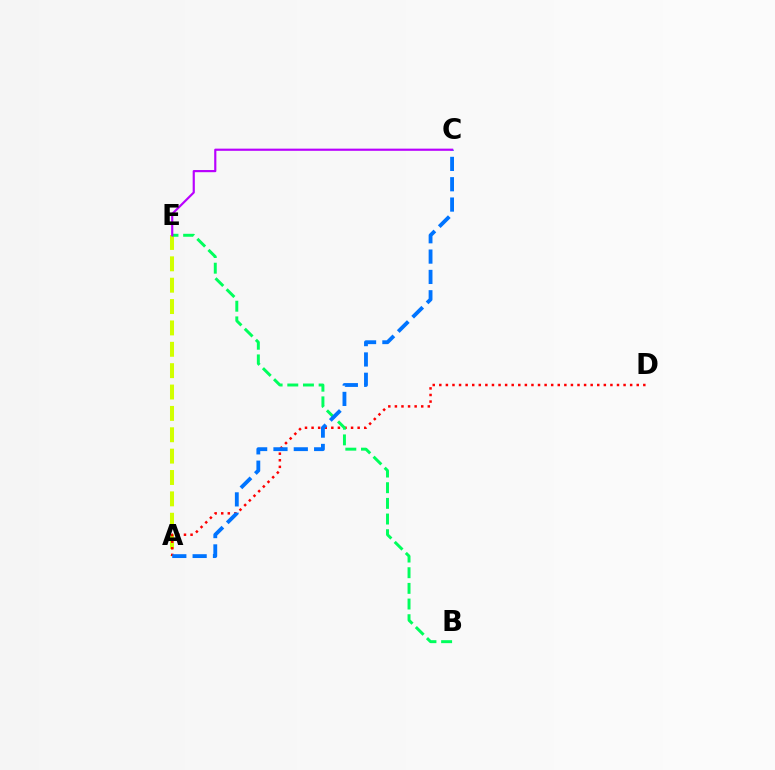{('A', 'E'): [{'color': '#d1ff00', 'line_style': 'dashed', 'thickness': 2.9}], ('A', 'D'): [{'color': '#ff0000', 'line_style': 'dotted', 'thickness': 1.79}], ('B', 'E'): [{'color': '#00ff5c', 'line_style': 'dashed', 'thickness': 2.13}], ('A', 'C'): [{'color': '#0074ff', 'line_style': 'dashed', 'thickness': 2.76}], ('C', 'E'): [{'color': '#b900ff', 'line_style': 'solid', 'thickness': 1.56}]}